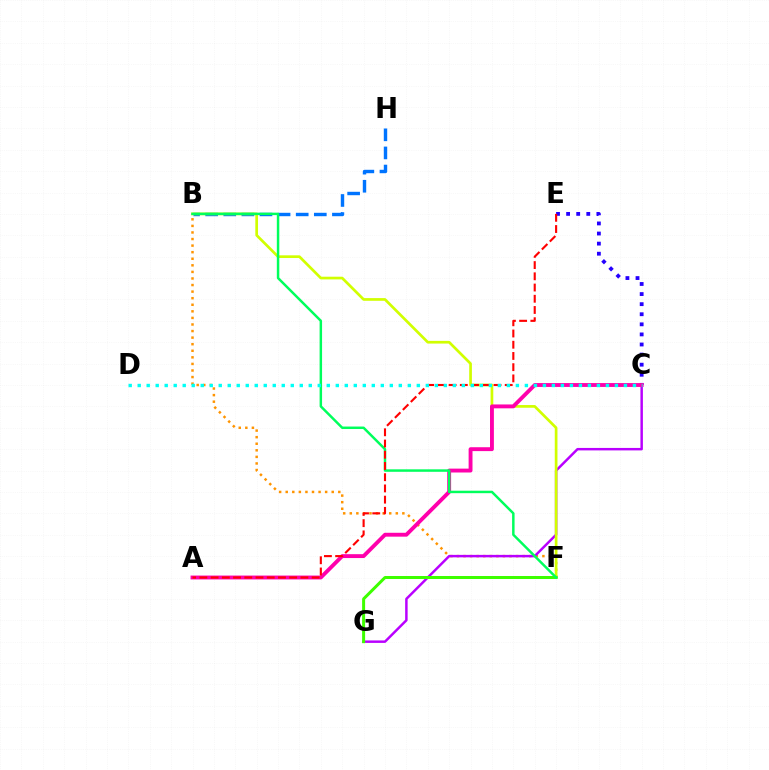{('C', 'E'): [{'color': '#2500ff', 'line_style': 'dotted', 'thickness': 2.74}], ('B', 'H'): [{'color': '#0074ff', 'line_style': 'dashed', 'thickness': 2.46}], ('B', 'F'): [{'color': '#ff9400', 'line_style': 'dotted', 'thickness': 1.79}, {'color': '#d1ff00', 'line_style': 'solid', 'thickness': 1.94}, {'color': '#00ff5c', 'line_style': 'solid', 'thickness': 1.78}], ('C', 'G'): [{'color': '#b900ff', 'line_style': 'solid', 'thickness': 1.78}], ('A', 'C'): [{'color': '#ff00ac', 'line_style': 'solid', 'thickness': 2.79}], ('F', 'G'): [{'color': '#3dff00', 'line_style': 'solid', 'thickness': 2.16}], ('A', 'E'): [{'color': '#ff0000', 'line_style': 'dashed', 'thickness': 1.53}], ('C', 'D'): [{'color': '#00fff6', 'line_style': 'dotted', 'thickness': 2.45}]}